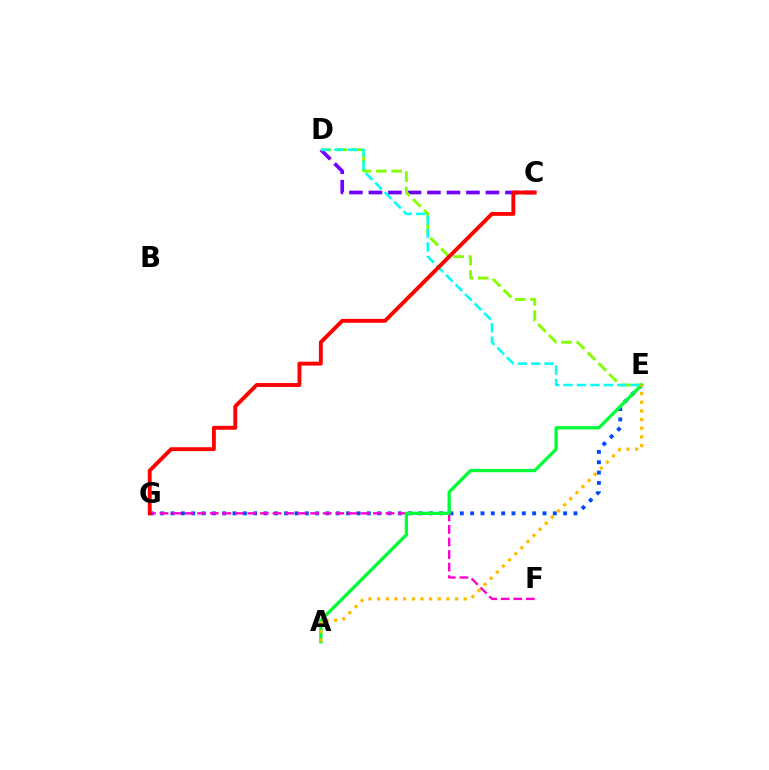{('E', 'G'): [{'color': '#004bff', 'line_style': 'dotted', 'thickness': 2.81}], ('C', 'D'): [{'color': '#7200ff', 'line_style': 'dashed', 'thickness': 2.65}], ('F', 'G'): [{'color': '#ff00cf', 'line_style': 'dashed', 'thickness': 1.71}], ('A', 'E'): [{'color': '#00ff39', 'line_style': 'solid', 'thickness': 2.38}, {'color': '#ffbd00', 'line_style': 'dotted', 'thickness': 2.35}], ('D', 'E'): [{'color': '#84ff00', 'line_style': 'dashed', 'thickness': 2.08}, {'color': '#00fff6', 'line_style': 'dashed', 'thickness': 1.82}], ('C', 'G'): [{'color': '#ff0000', 'line_style': 'solid', 'thickness': 2.8}]}